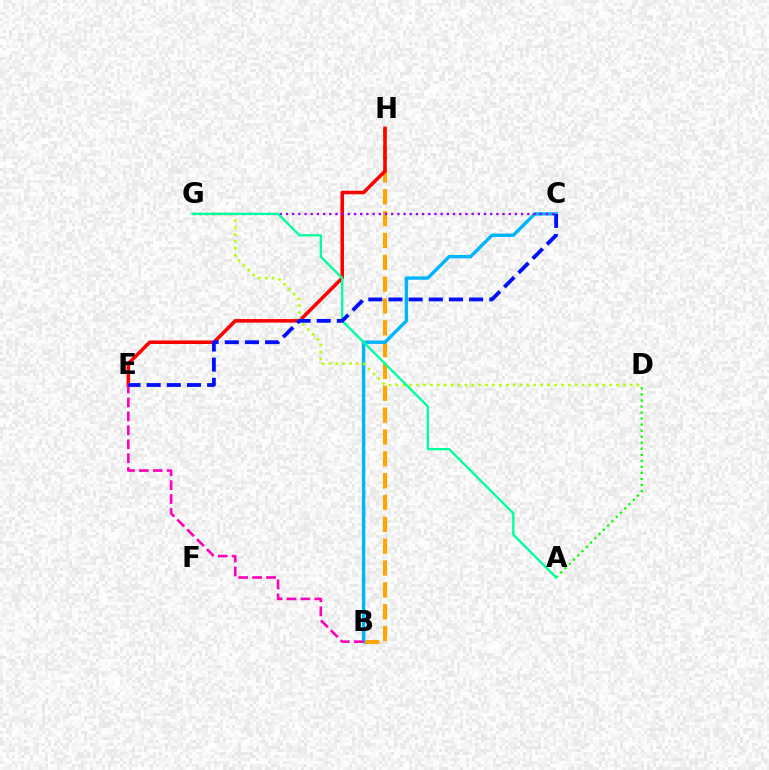{('B', 'H'): [{'color': '#ffa500', 'line_style': 'dashed', 'thickness': 2.97}], ('E', 'H'): [{'color': '#ff0000', 'line_style': 'solid', 'thickness': 2.56}], ('A', 'D'): [{'color': '#08ff00', 'line_style': 'dotted', 'thickness': 1.64}], ('B', 'C'): [{'color': '#00b5ff', 'line_style': 'solid', 'thickness': 2.44}], ('D', 'G'): [{'color': '#b3ff00', 'line_style': 'dotted', 'thickness': 1.87}], ('B', 'E'): [{'color': '#ff00bd', 'line_style': 'dashed', 'thickness': 1.89}], ('C', 'G'): [{'color': '#9b00ff', 'line_style': 'dotted', 'thickness': 1.68}], ('A', 'G'): [{'color': '#00ff9d', 'line_style': 'solid', 'thickness': 1.67}], ('C', 'E'): [{'color': '#0010ff', 'line_style': 'dashed', 'thickness': 2.74}]}